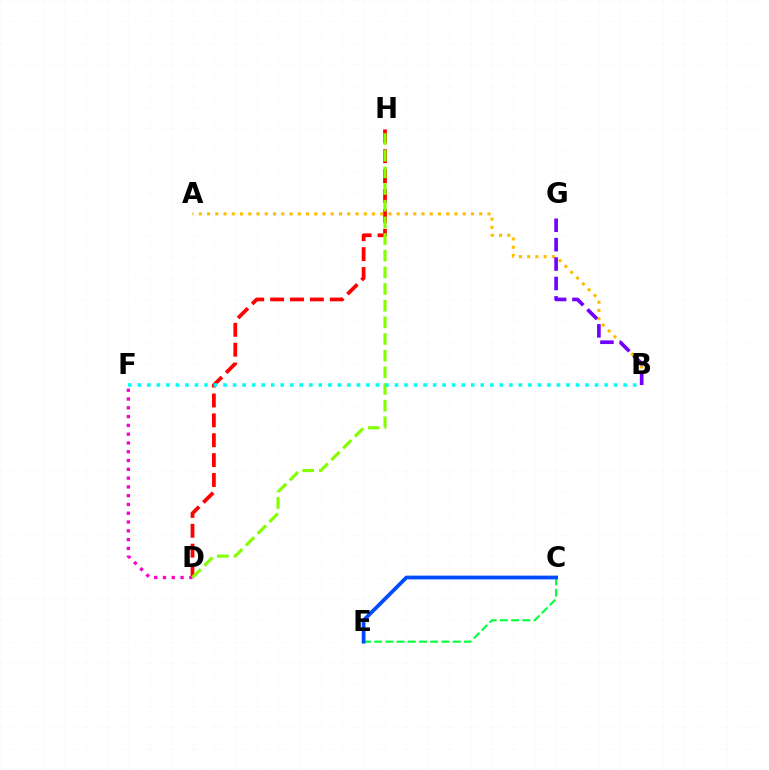{('D', 'H'): [{'color': '#ff0000', 'line_style': 'dashed', 'thickness': 2.7}, {'color': '#84ff00', 'line_style': 'dashed', 'thickness': 2.26}], ('D', 'F'): [{'color': '#ff00cf', 'line_style': 'dotted', 'thickness': 2.39}], ('A', 'B'): [{'color': '#ffbd00', 'line_style': 'dotted', 'thickness': 2.24}], ('B', 'G'): [{'color': '#7200ff', 'line_style': 'dashed', 'thickness': 2.64}], ('C', 'E'): [{'color': '#00ff39', 'line_style': 'dashed', 'thickness': 1.52}, {'color': '#004bff', 'line_style': 'solid', 'thickness': 2.71}], ('B', 'F'): [{'color': '#00fff6', 'line_style': 'dotted', 'thickness': 2.59}]}